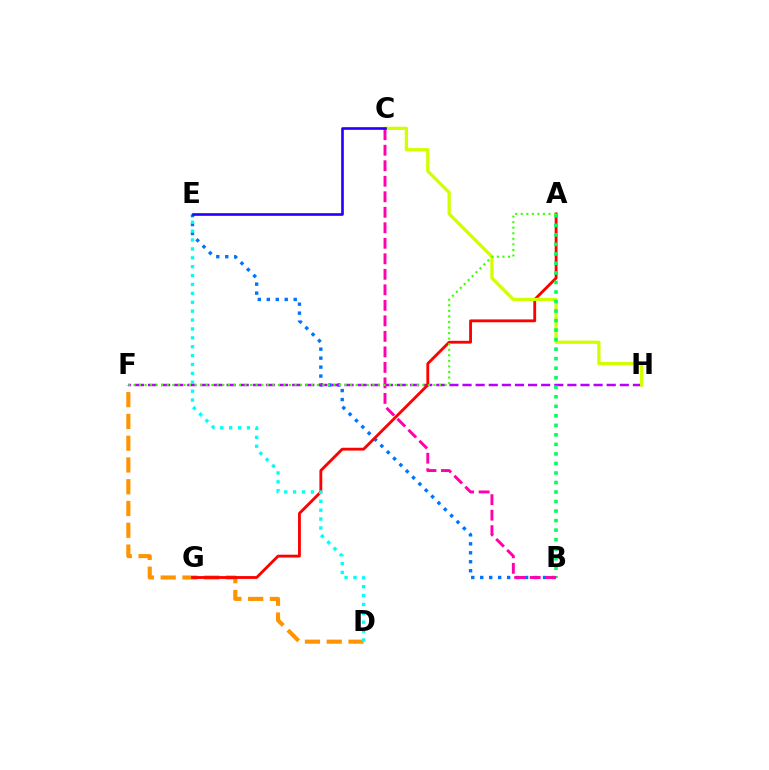{('D', 'F'): [{'color': '#ff9400', 'line_style': 'dashed', 'thickness': 2.96}], ('B', 'E'): [{'color': '#0074ff', 'line_style': 'dotted', 'thickness': 2.44}], ('F', 'H'): [{'color': '#b900ff', 'line_style': 'dashed', 'thickness': 1.78}], ('A', 'G'): [{'color': '#ff0000', 'line_style': 'solid', 'thickness': 2.04}], ('C', 'H'): [{'color': '#d1ff00', 'line_style': 'solid', 'thickness': 2.35}], ('A', 'B'): [{'color': '#00ff5c', 'line_style': 'dotted', 'thickness': 2.59}], ('D', 'E'): [{'color': '#00fff6', 'line_style': 'dotted', 'thickness': 2.42}], ('B', 'C'): [{'color': '#ff00ac', 'line_style': 'dashed', 'thickness': 2.11}], ('C', 'E'): [{'color': '#2500ff', 'line_style': 'solid', 'thickness': 1.9}], ('A', 'F'): [{'color': '#3dff00', 'line_style': 'dotted', 'thickness': 1.51}]}